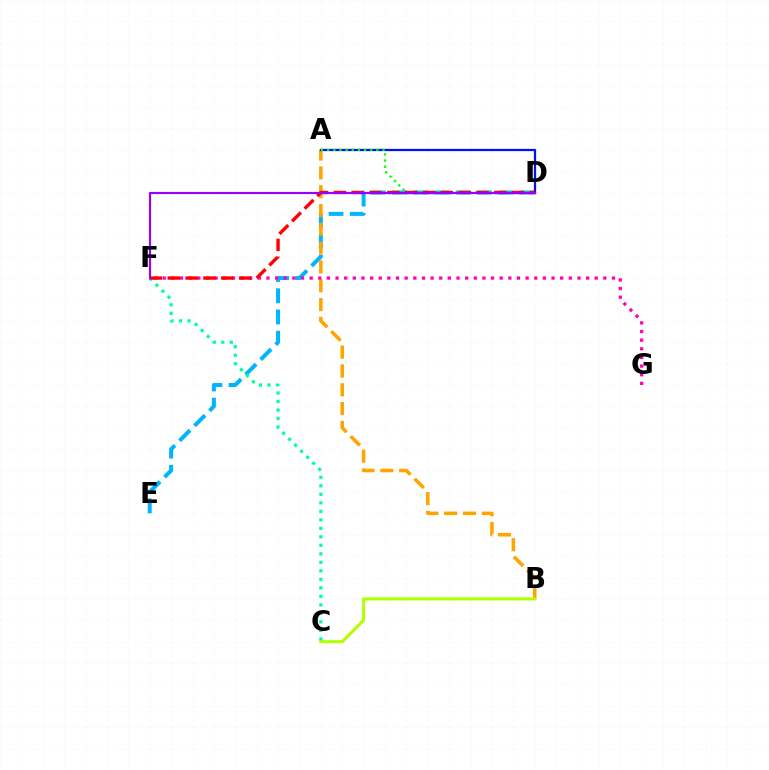{('D', 'E'): [{'color': '#00b5ff', 'line_style': 'dashed', 'thickness': 2.88}], ('A', 'B'): [{'color': '#ffa500', 'line_style': 'dashed', 'thickness': 2.56}], ('B', 'C'): [{'color': '#b3ff00', 'line_style': 'solid', 'thickness': 2.21}], ('C', 'F'): [{'color': '#00ff9d', 'line_style': 'dotted', 'thickness': 2.31}], ('F', 'G'): [{'color': '#ff00bd', 'line_style': 'dotted', 'thickness': 2.35}], ('A', 'D'): [{'color': '#0010ff', 'line_style': 'solid', 'thickness': 1.63}, {'color': '#08ff00', 'line_style': 'dotted', 'thickness': 1.67}], ('D', 'F'): [{'color': '#ff0000', 'line_style': 'dashed', 'thickness': 2.42}, {'color': '#9b00ff', 'line_style': 'solid', 'thickness': 1.55}]}